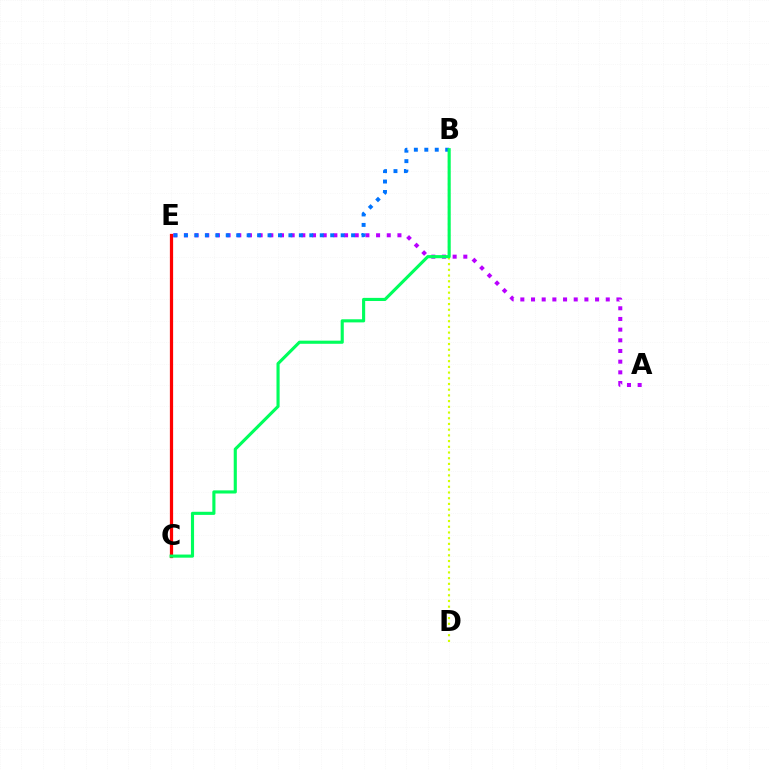{('C', 'E'): [{'color': '#ff0000', 'line_style': 'solid', 'thickness': 2.33}], ('B', 'D'): [{'color': '#d1ff00', 'line_style': 'dotted', 'thickness': 1.55}], ('A', 'E'): [{'color': '#b900ff', 'line_style': 'dotted', 'thickness': 2.9}], ('B', 'E'): [{'color': '#0074ff', 'line_style': 'dotted', 'thickness': 2.84}], ('B', 'C'): [{'color': '#00ff5c', 'line_style': 'solid', 'thickness': 2.25}]}